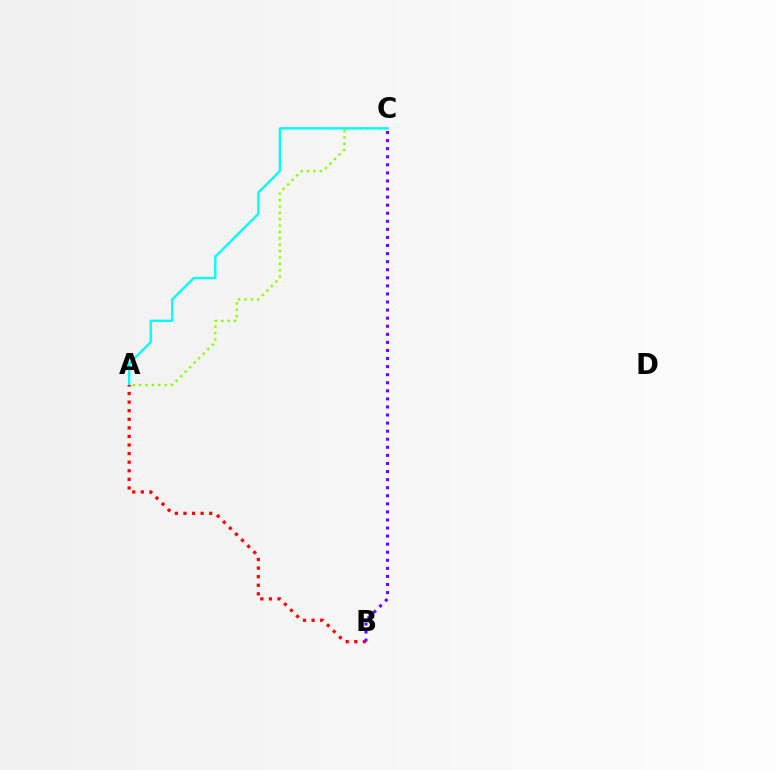{('A', 'C'): [{'color': '#84ff00', 'line_style': 'dotted', 'thickness': 1.73}, {'color': '#00fff6', 'line_style': 'solid', 'thickness': 1.7}], ('A', 'B'): [{'color': '#ff0000', 'line_style': 'dotted', 'thickness': 2.33}], ('B', 'C'): [{'color': '#7200ff', 'line_style': 'dotted', 'thickness': 2.19}]}